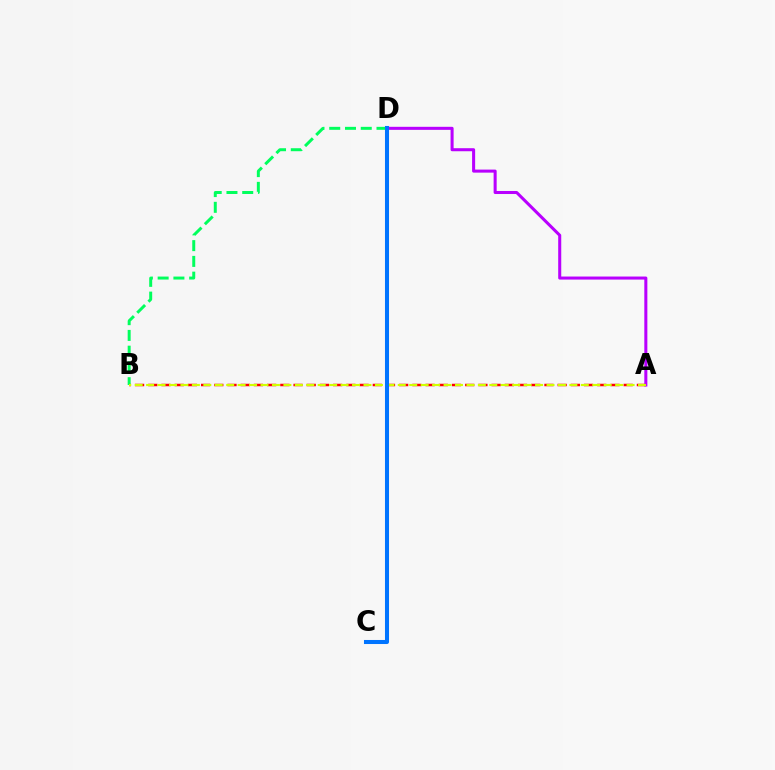{('A', 'B'): [{'color': '#ff0000', 'line_style': 'dashed', 'thickness': 1.79}, {'color': '#d1ff00', 'line_style': 'dashed', 'thickness': 1.55}], ('B', 'D'): [{'color': '#00ff5c', 'line_style': 'dashed', 'thickness': 2.14}], ('A', 'D'): [{'color': '#b900ff', 'line_style': 'solid', 'thickness': 2.19}], ('C', 'D'): [{'color': '#0074ff', 'line_style': 'solid', 'thickness': 2.92}]}